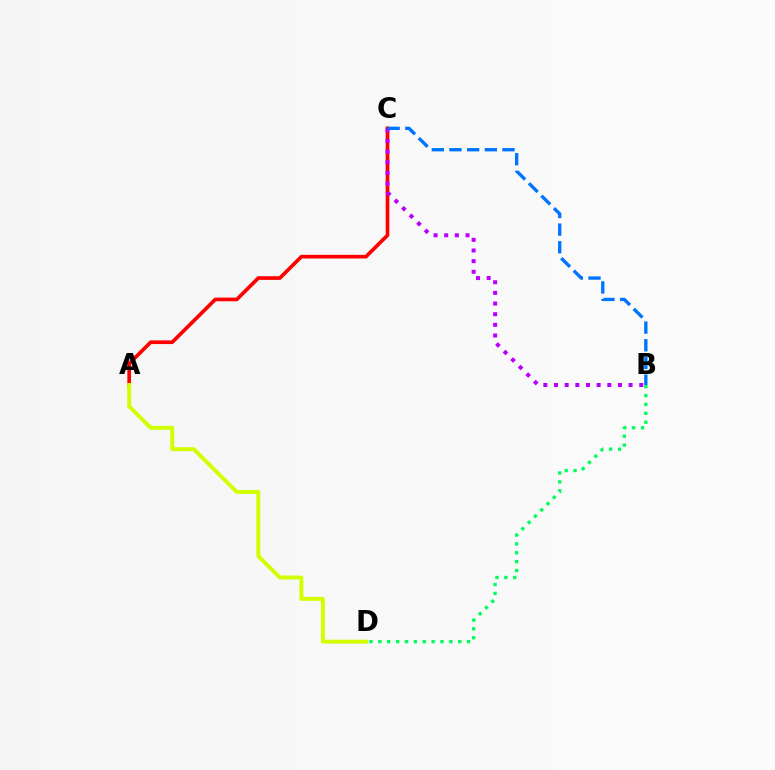{('A', 'C'): [{'color': '#ff0000', 'line_style': 'solid', 'thickness': 2.64}], ('B', 'C'): [{'color': '#b900ff', 'line_style': 'dotted', 'thickness': 2.89}, {'color': '#0074ff', 'line_style': 'dashed', 'thickness': 2.4}], ('A', 'D'): [{'color': '#d1ff00', 'line_style': 'solid', 'thickness': 2.84}], ('B', 'D'): [{'color': '#00ff5c', 'line_style': 'dotted', 'thickness': 2.41}]}